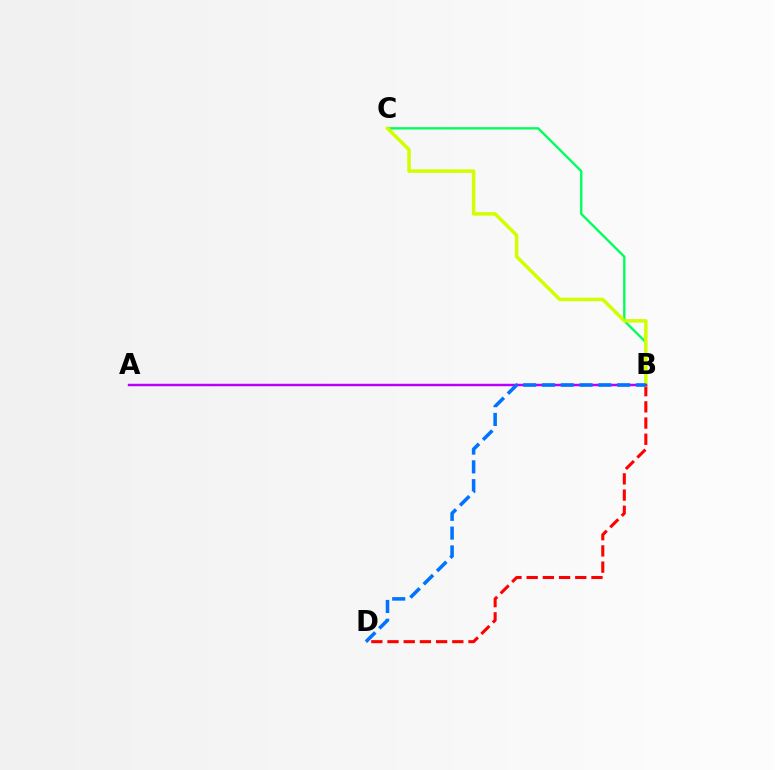{('B', 'D'): [{'color': '#ff0000', 'line_style': 'dashed', 'thickness': 2.2}, {'color': '#0074ff', 'line_style': 'dashed', 'thickness': 2.55}], ('B', 'C'): [{'color': '#00ff5c', 'line_style': 'solid', 'thickness': 1.69}, {'color': '#d1ff00', 'line_style': 'solid', 'thickness': 2.52}], ('A', 'B'): [{'color': '#b900ff', 'line_style': 'solid', 'thickness': 1.76}]}